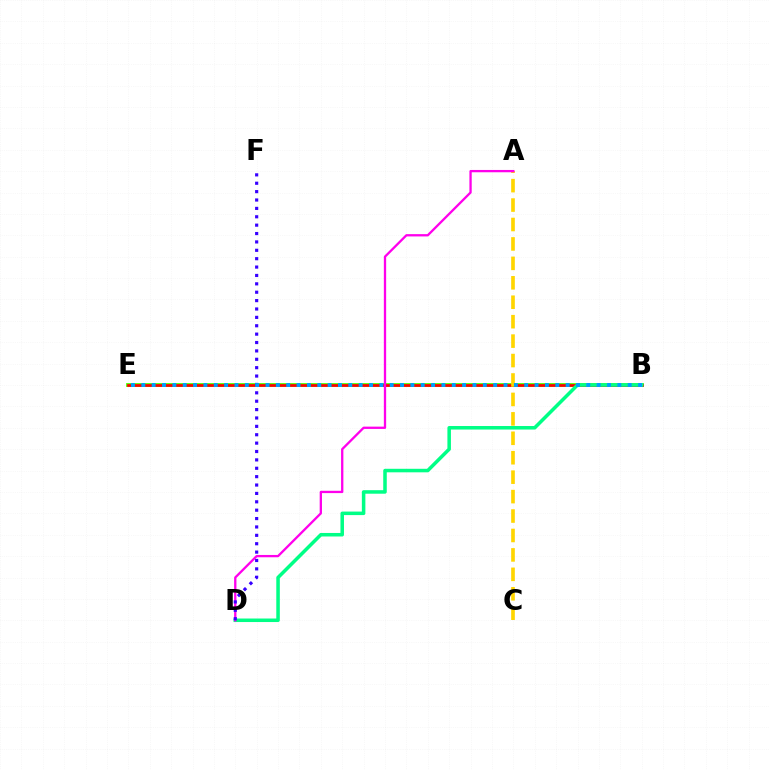{('B', 'E'): [{'color': '#4fff00', 'line_style': 'solid', 'thickness': 2.74}, {'color': '#ff0000', 'line_style': 'solid', 'thickness': 1.94}, {'color': '#009eff', 'line_style': 'dotted', 'thickness': 2.81}], ('B', 'D'): [{'color': '#00ff86', 'line_style': 'solid', 'thickness': 2.54}], ('A', 'C'): [{'color': '#ffd500', 'line_style': 'dashed', 'thickness': 2.64}], ('A', 'D'): [{'color': '#ff00ed', 'line_style': 'solid', 'thickness': 1.66}], ('D', 'F'): [{'color': '#3700ff', 'line_style': 'dotted', 'thickness': 2.28}]}